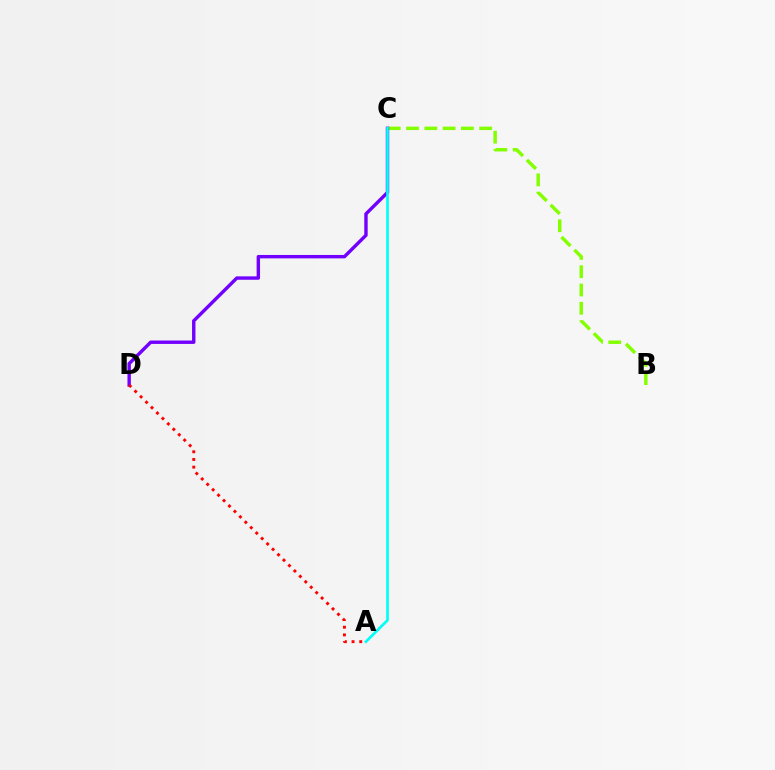{('B', 'C'): [{'color': '#84ff00', 'line_style': 'dashed', 'thickness': 2.49}], ('C', 'D'): [{'color': '#7200ff', 'line_style': 'solid', 'thickness': 2.45}], ('A', 'D'): [{'color': '#ff0000', 'line_style': 'dotted', 'thickness': 2.09}], ('A', 'C'): [{'color': '#00fff6', 'line_style': 'solid', 'thickness': 1.94}]}